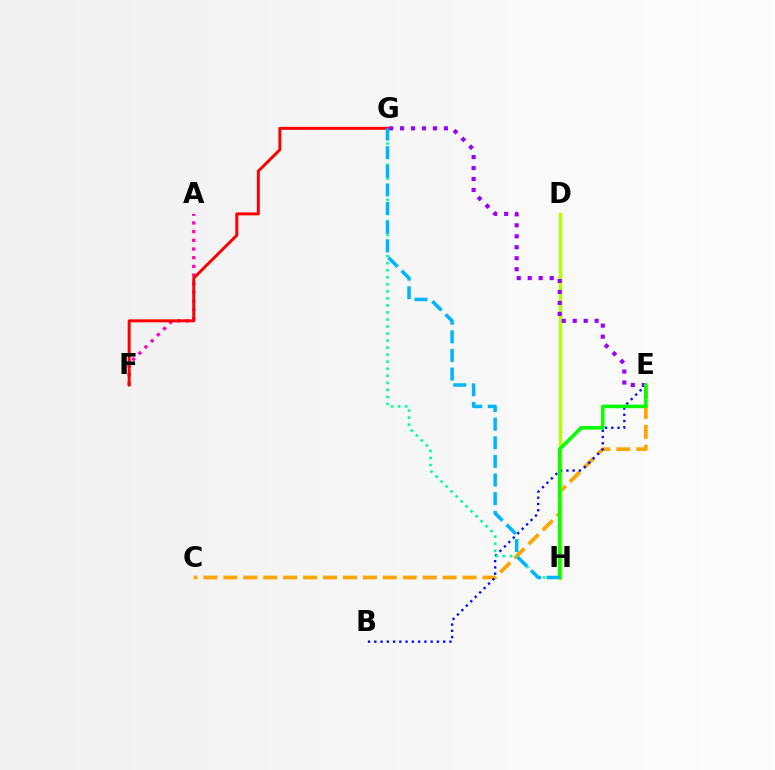{('C', 'E'): [{'color': '#ffa500', 'line_style': 'dashed', 'thickness': 2.71}], ('D', 'H'): [{'color': '#b3ff00', 'line_style': 'solid', 'thickness': 2.5}], ('E', 'G'): [{'color': '#9b00ff', 'line_style': 'dotted', 'thickness': 2.98}], ('B', 'E'): [{'color': '#0010ff', 'line_style': 'dotted', 'thickness': 1.7}], ('G', 'H'): [{'color': '#00ff9d', 'line_style': 'dotted', 'thickness': 1.91}, {'color': '#00b5ff', 'line_style': 'dashed', 'thickness': 2.53}], ('A', 'F'): [{'color': '#ff00bd', 'line_style': 'dotted', 'thickness': 2.36}], ('F', 'G'): [{'color': '#ff0000', 'line_style': 'solid', 'thickness': 2.13}], ('E', 'H'): [{'color': '#08ff00', 'line_style': 'solid', 'thickness': 2.59}]}